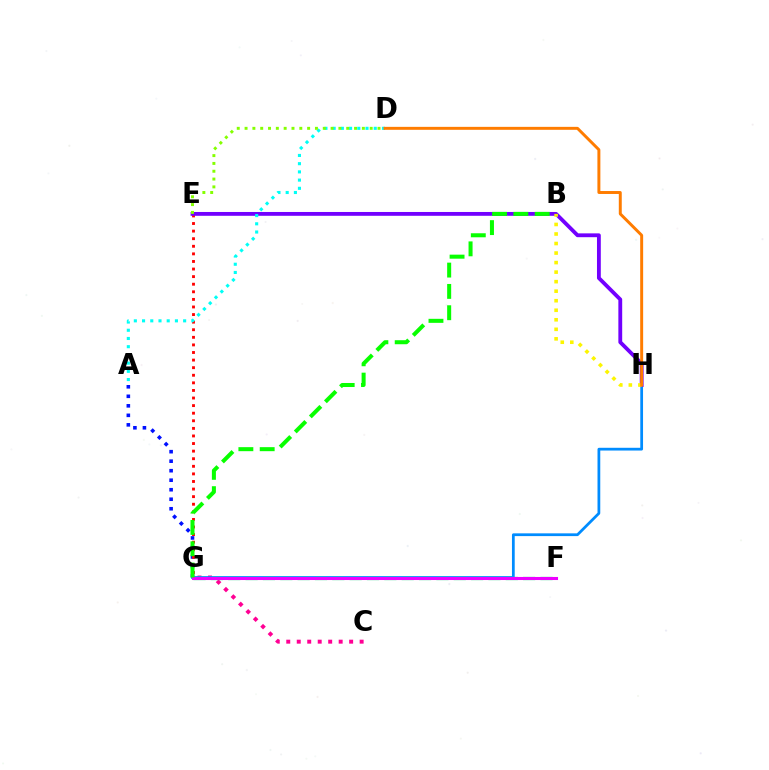{('C', 'G'): [{'color': '#ff0094', 'line_style': 'dotted', 'thickness': 2.85}], ('A', 'G'): [{'color': '#0010ff', 'line_style': 'dotted', 'thickness': 2.58}], ('E', 'G'): [{'color': '#ff0000', 'line_style': 'dotted', 'thickness': 2.06}], ('G', 'H'): [{'color': '#008cff', 'line_style': 'solid', 'thickness': 1.98}], ('E', 'H'): [{'color': '#7200ff', 'line_style': 'solid', 'thickness': 2.76}], ('B', 'H'): [{'color': '#fcf500', 'line_style': 'dotted', 'thickness': 2.59}], ('A', 'D'): [{'color': '#00fff6', 'line_style': 'dotted', 'thickness': 2.23}], ('F', 'G'): [{'color': '#00ff74', 'line_style': 'dashed', 'thickness': 2.36}, {'color': '#ee00ff', 'line_style': 'solid', 'thickness': 2.21}], ('D', 'H'): [{'color': '#ff7c00', 'line_style': 'solid', 'thickness': 2.13}], ('D', 'E'): [{'color': '#84ff00', 'line_style': 'dotted', 'thickness': 2.12}], ('B', 'G'): [{'color': '#08ff00', 'line_style': 'dashed', 'thickness': 2.9}]}